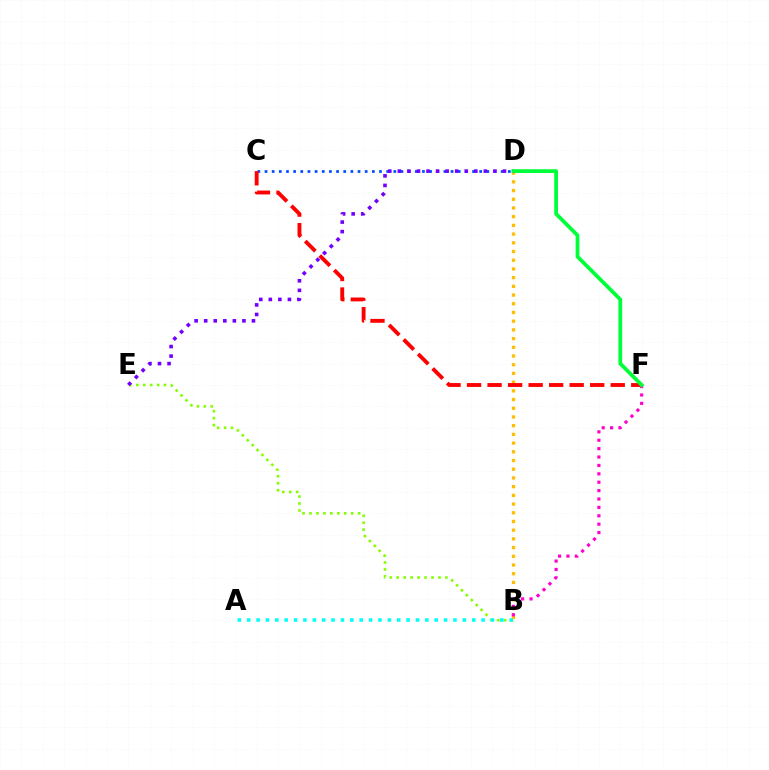{('C', 'D'): [{'color': '#004bff', 'line_style': 'dotted', 'thickness': 1.94}], ('B', 'E'): [{'color': '#84ff00', 'line_style': 'dotted', 'thickness': 1.89}], ('A', 'B'): [{'color': '#00fff6', 'line_style': 'dotted', 'thickness': 2.55}], ('B', 'D'): [{'color': '#ffbd00', 'line_style': 'dotted', 'thickness': 2.37}], ('C', 'F'): [{'color': '#ff0000', 'line_style': 'dashed', 'thickness': 2.79}], ('D', 'E'): [{'color': '#7200ff', 'line_style': 'dotted', 'thickness': 2.6}], ('B', 'F'): [{'color': '#ff00cf', 'line_style': 'dotted', 'thickness': 2.28}], ('D', 'F'): [{'color': '#00ff39', 'line_style': 'solid', 'thickness': 2.71}]}